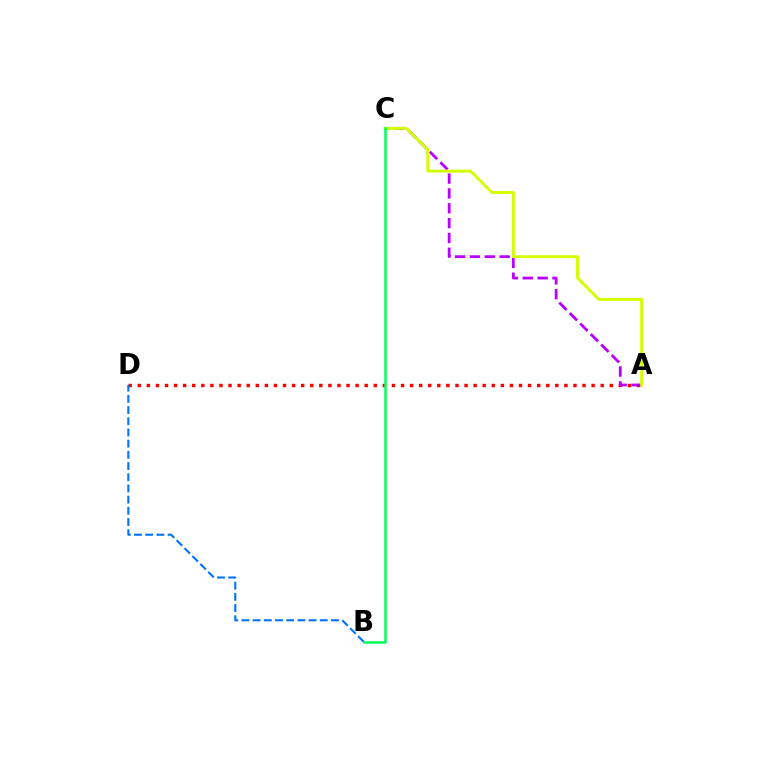{('A', 'D'): [{'color': '#ff0000', 'line_style': 'dotted', 'thickness': 2.47}], ('A', 'C'): [{'color': '#b900ff', 'line_style': 'dashed', 'thickness': 2.02}, {'color': '#d1ff00', 'line_style': 'solid', 'thickness': 2.09}], ('B', 'C'): [{'color': '#00ff5c', 'line_style': 'solid', 'thickness': 1.81}], ('B', 'D'): [{'color': '#0074ff', 'line_style': 'dashed', 'thickness': 1.52}]}